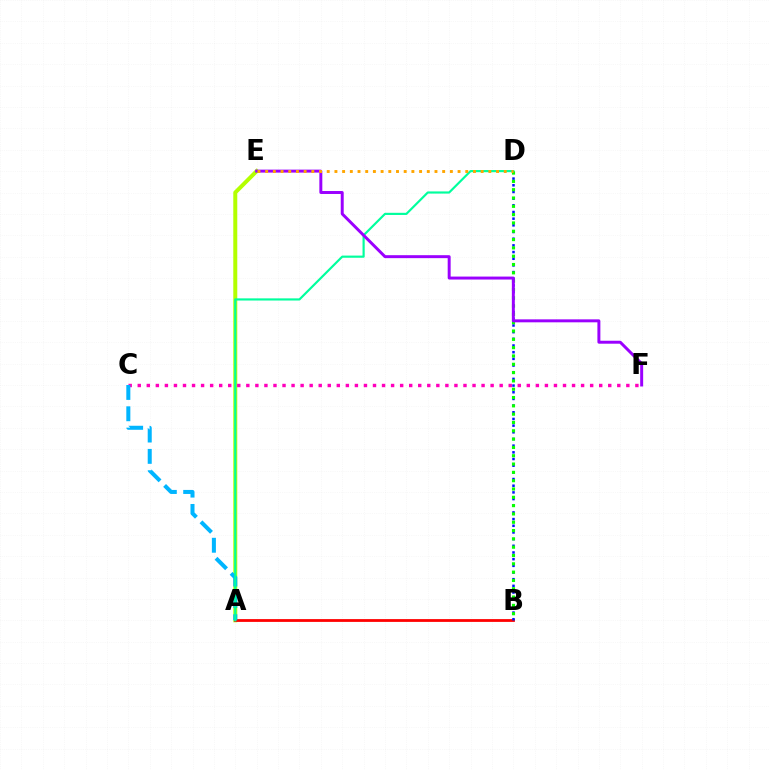{('A', 'E'): [{'color': '#b3ff00', 'line_style': 'solid', 'thickness': 2.88}], ('A', 'B'): [{'color': '#ff0000', 'line_style': 'solid', 'thickness': 2.01}], ('C', 'F'): [{'color': '#ff00bd', 'line_style': 'dotted', 'thickness': 2.46}], ('B', 'D'): [{'color': '#0010ff', 'line_style': 'dotted', 'thickness': 1.81}, {'color': '#08ff00', 'line_style': 'dotted', 'thickness': 2.26}], ('A', 'C'): [{'color': '#00b5ff', 'line_style': 'dashed', 'thickness': 2.9}], ('A', 'D'): [{'color': '#00ff9d', 'line_style': 'solid', 'thickness': 1.56}], ('E', 'F'): [{'color': '#9b00ff', 'line_style': 'solid', 'thickness': 2.13}], ('D', 'E'): [{'color': '#ffa500', 'line_style': 'dotted', 'thickness': 2.09}]}